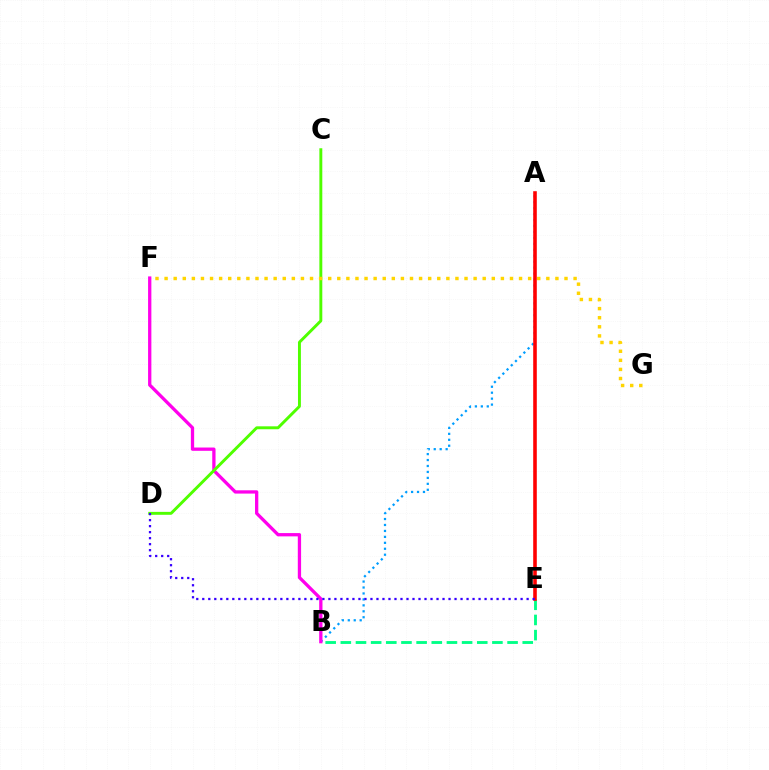{('A', 'B'): [{'color': '#009eff', 'line_style': 'dotted', 'thickness': 1.62}], ('B', 'E'): [{'color': '#00ff86', 'line_style': 'dashed', 'thickness': 2.06}], ('B', 'F'): [{'color': '#ff00ed', 'line_style': 'solid', 'thickness': 2.37}], ('C', 'D'): [{'color': '#4fff00', 'line_style': 'solid', 'thickness': 2.11}], ('A', 'E'): [{'color': '#ff0000', 'line_style': 'solid', 'thickness': 2.58}], ('D', 'E'): [{'color': '#3700ff', 'line_style': 'dotted', 'thickness': 1.63}], ('F', 'G'): [{'color': '#ffd500', 'line_style': 'dotted', 'thickness': 2.47}]}